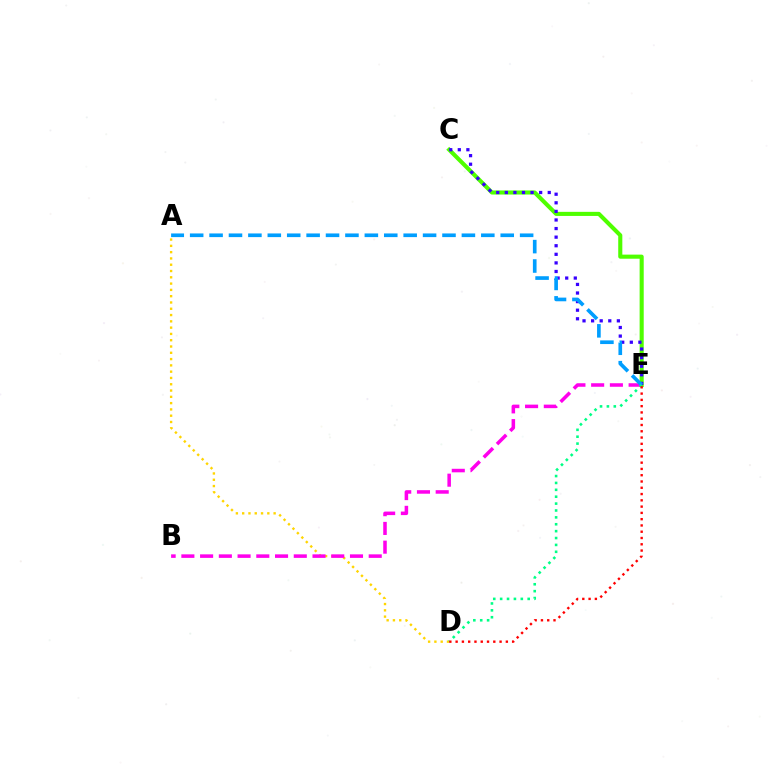{('C', 'E'): [{'color': '#4fff00', 'line_style': 'solid', 'thickness': 2.95}, {'color': '#3700ff', 'line_style': 'dotted', 'thickness': 2.33}], ('A', 'D'): [{'color': '#ffd500', 'line_style': 'dotted', 'thickness': 1.71}], ('B', 'E'): [{'color': '#ff00ed', 'line_style': 'dashed', 'thickness': 2.55}], ('A', 'E'): [{'color': '#009eff', 'line_style': 'dashed', 'thickness': 2.64}], ('D', 'E'): [{'color': '#00ff86', 'line_style': 'dotted', 'thickness': 1.87}, {'color': '#ff0000', 'line_style': 'dotted', 'thickness': 1.71}]}